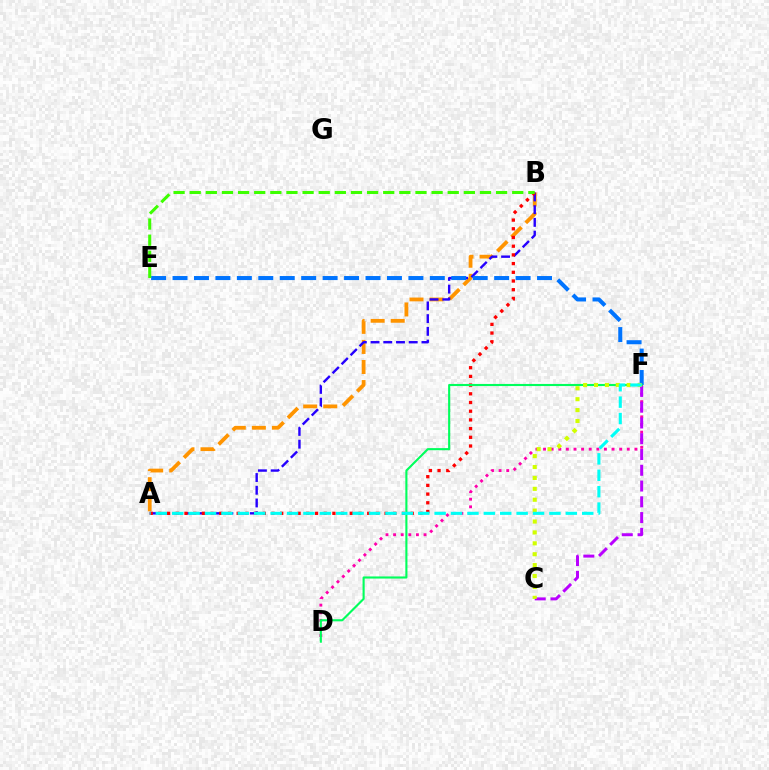{('A', 'B'): [{'color': '#ff9400', 'line_style': 'dashed', 'thickness': 2.73}, {'color': '#2500ff', 'line_style': 'dashed', 'thickness': 1.73}, {'color': '#ff0000', 'line_style': 'dotted', 'thickness': 2.36}], ('D', 'F'): [{'color': '#ff00ac', 'line_style': 'dotted', 'thickness': 2.07}, {'color': '#00ff5c', 'line_style': 'solid', 'thickness': 1.52}], ('E', 'F'): [{'color': '#0074ff', 'line_style': 'dashed', 'thickness': 2.91}], ('B', 'E'): [{'color': '#3dff00', 'line_style': 'dashed', 'thickness': 2.19}], ('C', 'F'): [{'color': '#b900ff', 'line_style': 'dashed', 'thickness': 2.14}, {'color': '#d1ff00', 'line_style': 'dotted', 'thickness': 2.96}], ('A', 'F'): [{'color': '#00fff6', 'line_style': 'dashed', 'thickness': 2.23}]}